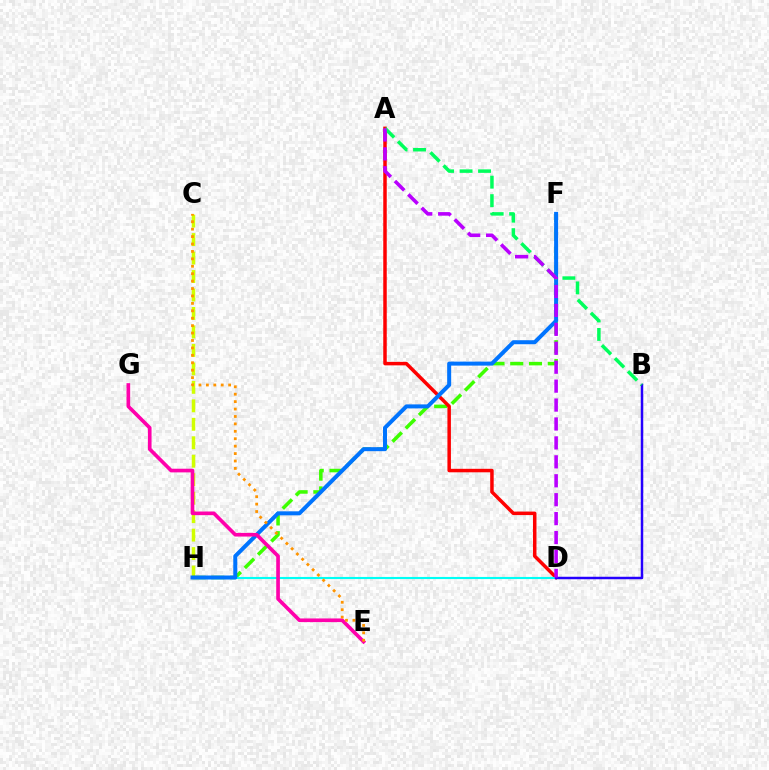{('C', 'H'): [{'color': '#d1ff00', 'line_style': 'dashed', 'thickness': 2.51}], ('F', 'H'): [{'color': '#3dff00', 'line_style': 'dashed', 'thickness': 2.55}, {'color': '#0074ff', 'line_style': 'solid', 'thickness': 2.88}], ('A', 'D'): [{'color': '#ff0000', 'line_style': 'solid', 'thickness': 2.52}, {'color': '#b900ff', 'line_style': 'dashed', 'thickness': 2.57}], ('D', 'H'): [{'color': '#00fff6', 'line_style': 'solid', 'thickness': 1.53}], ('B', 'D'): [{'color': '#2500ff', 'line_style': 'solid', 'thickness': 1.78}], ('A', 'B'): [{'color': '#00ff5c', 'line_style': 'dashed', 'thickness': 2.51}], ('E', 'G'): [{'color': '#ff00ac', 'line_style': 'solid', 'thickness': 2.63}], ('C', 'E'): [{'color': '#ff9400', 'line_style': 'dotted', 'thickness': 2.02}]}